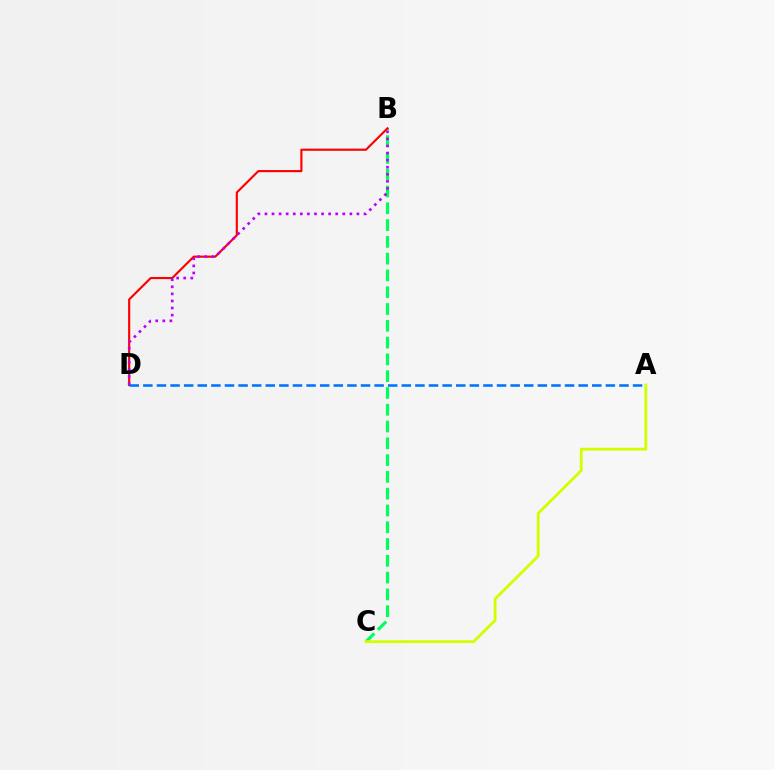{('B', 'C'): [{'color': '#00ff5c', 'line_style': 'dashed', 'thickness': 2.28}], ('B', 'D'): [{'color': '#ff0000', 'line_style': 'solid', 'thickness': 1.54}, {'color': '#b900ff', 'line_style': 'dotted', 'thickness': 1.92}], ('A', 'D'): [{'color': '#0074ff', 'line_style': 'dashed', 'thickness': 1.85}], ('A', 'C'): [{'color': '#d1ff00', 'line_style': 'solid', 'thickness': 2.04}]}